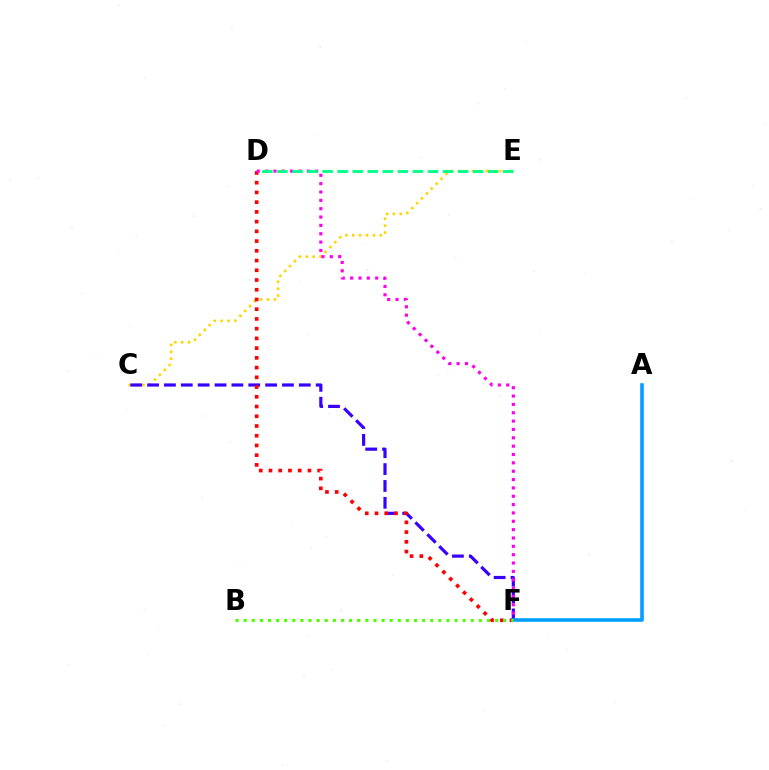{('C', 'E'): [{'color': '#ffd500', 'line_style': 'dotted', 'thickness': 1.88}], ('C', 'F'): [{'color': '#3700ff', 'line_style': 'dashed', 'thickness': 2.29}], ('D', 'F'): [{'color': '#ff0000', 'line_style': 'dotted', 'thickness': 2.64}, {'color': '#ff00ed', 'line_style': 'dotted', 'thickness': 2.27}], ('A', 'F'): [{'color': '#009eff', 'line_style': 'solid', 'thickness': 2.57}], ('D', 'E'): [{'color': '#00ff86', 'line_style': 'dashed', 'thickness': 2.05}], ('B', 'F'): [{'color': '#4fff00', 'line_style': 'dotted', 'thickness': 2.2}]}